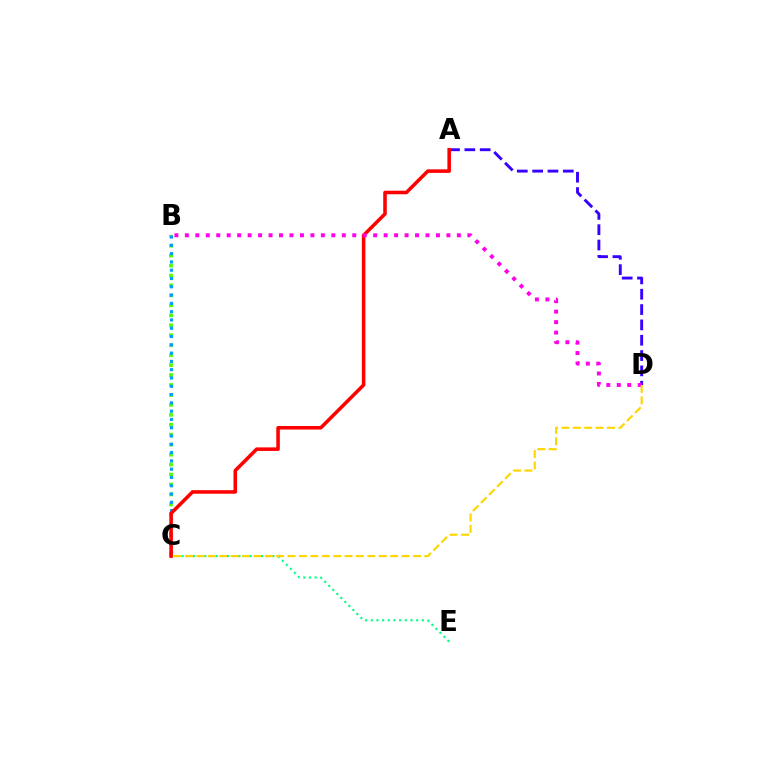{('B', 'C'): [{'color': '#4fff00', 'line_style': 'dotted', 'thickness': 2.7}, {'color': '#009eff', 'line_style': 'dotted', 'thickness': 2.25}], ('C', 'E'): [{'color': '#00ff86', 'line_style': 'dotted', 'thickness': 1.54}], ('A', 'D'): [{'color': '#3700ff', 'line_style': 'dashed', 'thickness': 2.08}], ('A', 'C'): [{'color': '#ff0000', 'line_style': 'solid', 'thickness': 2.56}], ('B', 'D'): [{'color': '#ff00ed', 'line_style': 'dotted', 'thickness': 2.84}], ('C', 'D'): [{'color': '#ffd500', 'line_style': 'dashed', 'thickness': 1.55}]}